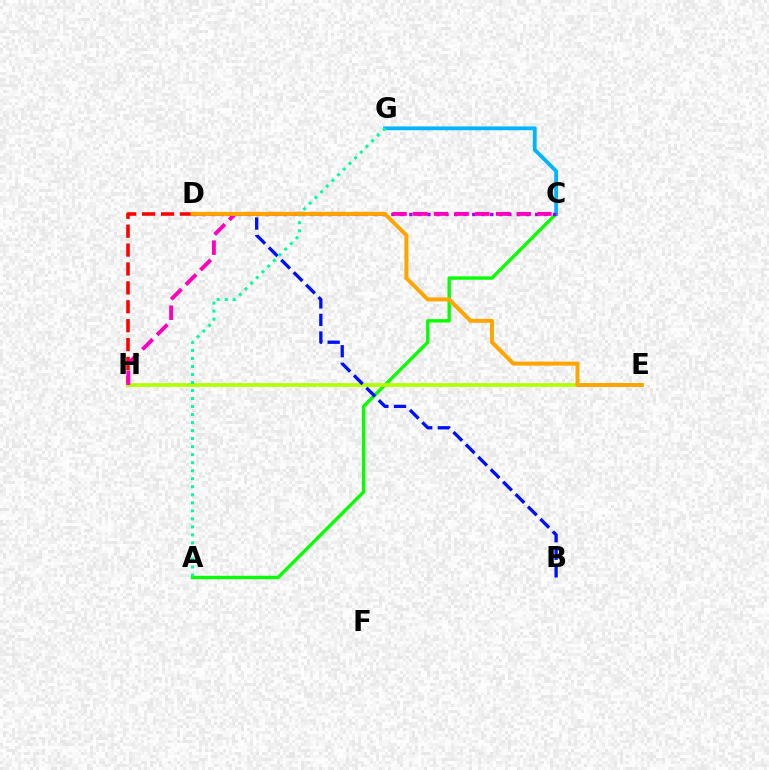{('A', 'C'): [{'color': '#08ff00', 'line_style': 'solid', 'thickness': 2.42}], ('C', 'G'): [{'color': '#00b5ff', 'line_style': 'solid', 'thickness': 2.75}], ('D', 'H'): [{'color': '#ff0000', 'line_style': 'dashed', 'thickness': 2.57}], ('C', 'D'): [{'color': '#9b00ff', 'line_style': 'dotted', 'thickness': 2.44}], ('E', 'H'): [{'color': '#b3ff00', 'line_style': 'solid', 'thickness': 2.65}], ('B', 'D'): [{'color': '#0010ff', 'line_style': 'dashed', 'thickness': 2.39}], ('C', 'H'): [{'color': '#ff00bd', 'line_style': 'dashed', 'thickness': 2.81}], ('A', 'G'): [{'color': '#00ff9d', 'line_style': 'dotted', 'thickness': 2.18}], ('D', 'E'): [{'color': '#ffa500', 'line_style': 'solid', 'thickness': 2.87}]}